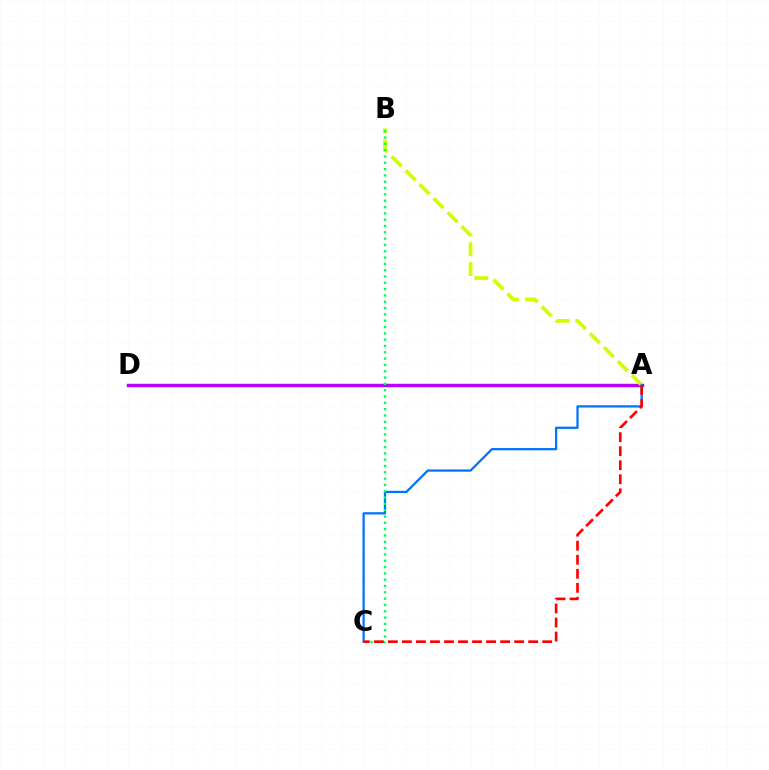{('A', 'D'): [{'color': '#b900ff', 'line_style': 'solid', 'thickness': 2.47}], ('A', 'B'): [{'color': '#d1ff00', 'line_style': 'dashed', 'thickness': 2.69}], ('A', 'C'): [{'color': '#0074ff', 'line_style': 'solid', 'thickness': 1.63}, {'color': '#ff0000', 'line_style': 'dashed', 'thickness': 1.91}], ('B', 'C'): [{'color': '#00ff5c', 'line_style': 'dotted', 'thickness': 1.72}]}